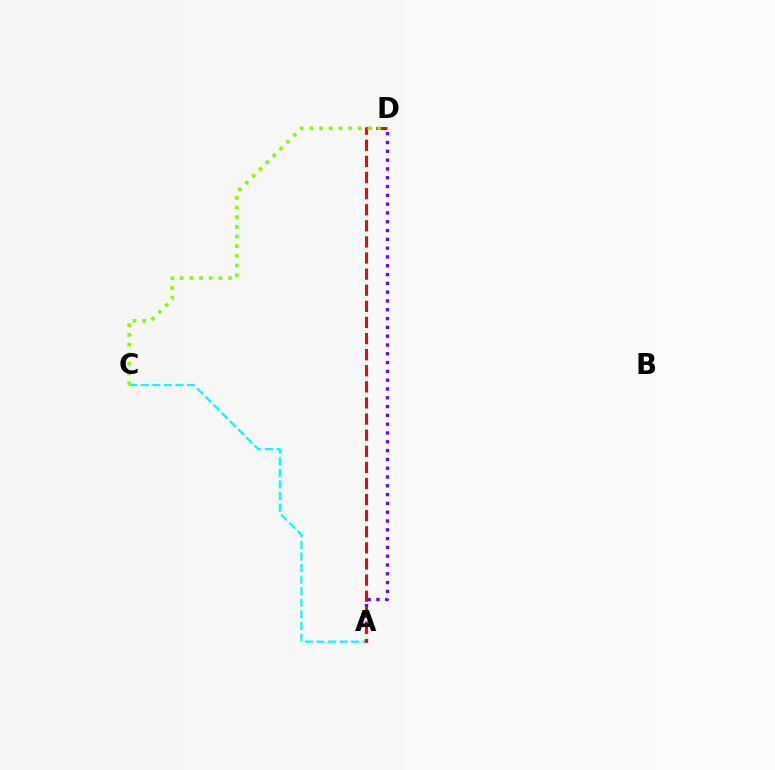{('A', 'C'): [{'color': '#00fff6', 'line_style': 'dashed', 'thickness': 1.57}], ('A', 'D'): [{'color': '#7200ff', 'line_style': 'dotted', 'thickness': 2.39}, {'color': '#ff0000', 'line_style': 'dashed', 'thickness': 2.19}], ('C', 'D'): [{'color': '#84ff00', 'line_style': 'dotted', 'thickness': 2.63}]}